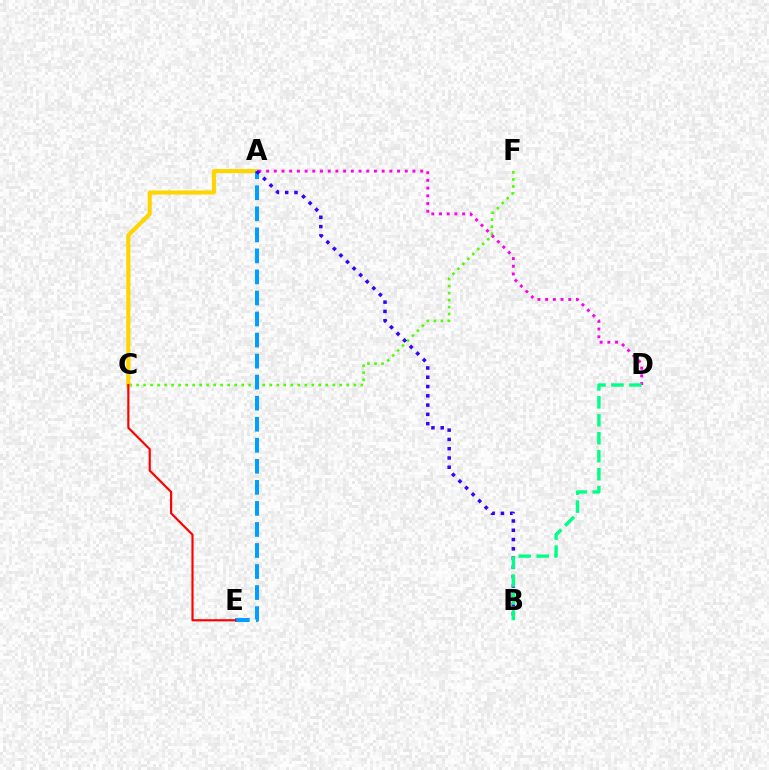{('C', 'F'): [{'color': '#4fff00', 'line_style': 'dotted', 'thickness': 1.9}], ('A', 'C'): [{'color': '#ffd500', 'line_style': 'solid', 'thickness': 2.96}], ('A', 'E'): [{'color': '#009eff', 'line_style': 'dashed', 'thickness': 2.86}], ('A', 'D'): [{'color': '#ff00ed', 'line_style': 'dotted', 'thickness': 2.09}], ('A', 'B'): [{'color': '#3700ff', 'line_style': 'dotted', 'thickness': 2.52}], ('B', 'D'): [{'color': '#00ff86', 'line_style': 'dashed', 'thickness': 2.44}], ('C', 'E'): [{'color': '#ff0000', 'line_style': 'solid', 'thickness': 1.56}]}